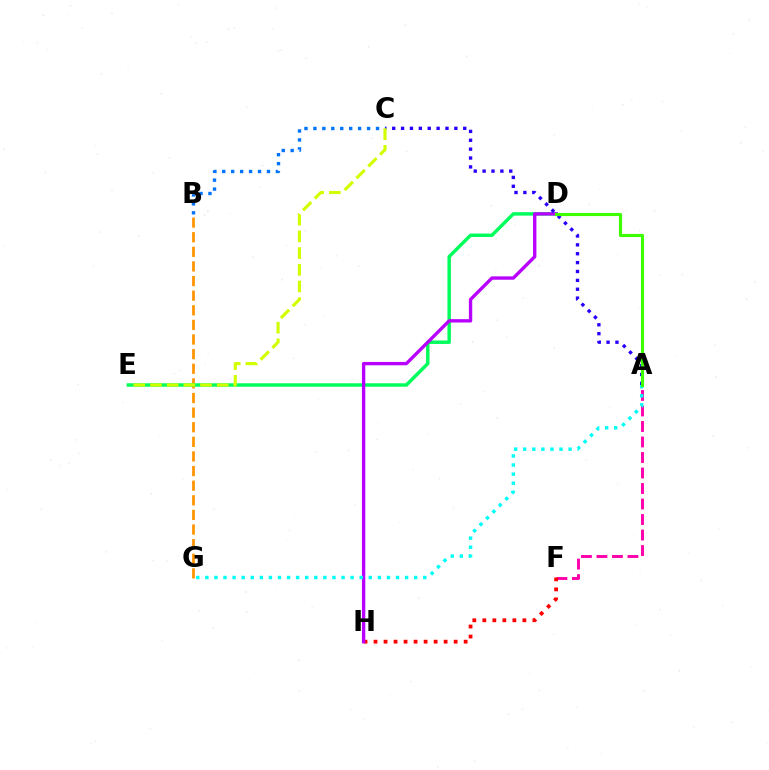{('B', 'G'): [{'color': '#ff9400', 'line_style': 'dashed', 'thickness': 1.99}], ('D', 'E'): [{'color': '#00ff5c', 'line_style': 'solid', 'thickness': 2.48}], ('A', 'F'): [{'color': '#ff00ac', 'line_style': 'dashed', 'thickness': 2.11}], ('F', 'H'): [{'color': '#ff0000', 'line_style': 'dotted', 'thickness': 2.72}], ('D', 'H'): [{'color': '#b900ff', 'line_style': 'solid', 'thickness': 2.42}], ('A', 'C'): [{'color': '#2500ff', 'line_style': 'dotted', 'thickness': 2.41}], ('A', 'G'): [{'color': '#00fff6', 'line_style': 'dotted', 'thickness': 2.47}], ('B', 'C'): [{'color': '#0074ff', 'line_style': 'dotted', 'thickness': 2.43}], ('C', 'E'): [{'color': '#d1ff00', 'line_style': 'dashed', 'thickness': 2.27}], ('A', 'D'): [{'color': '#3dff00', 'line_style': 'solid', 'thickness': 2.25}]}